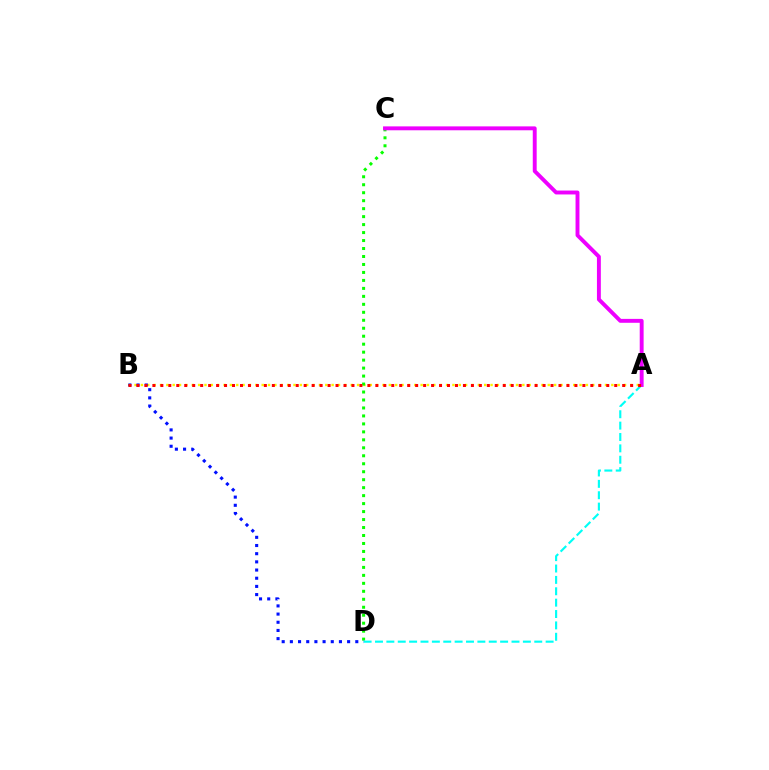{('A', 'B'): [{'color': '#fcf500', 'line_style': 'dotted', 'thickness': 1.73}, {'color': '#ff0000', 'line_style': 'dotted', 'thickness': 2.16}], ('C', 'D'): [{'color': '#08ff00', 'line_style': 'dotted', 'thickness': 2.17}], ('A', 'D'): [{'color': '#00fff6', 'line_style': 'dashed', 'thickness': 1.55}], ('B', 'D'): [{'color': '#0010ff', 'line_style': 'dotted', 'thickness': 2.22}], ('A', 'C'): [{'color': '#ee00ff', 'line_style': 'solid', 'thickness': 2.81}]}